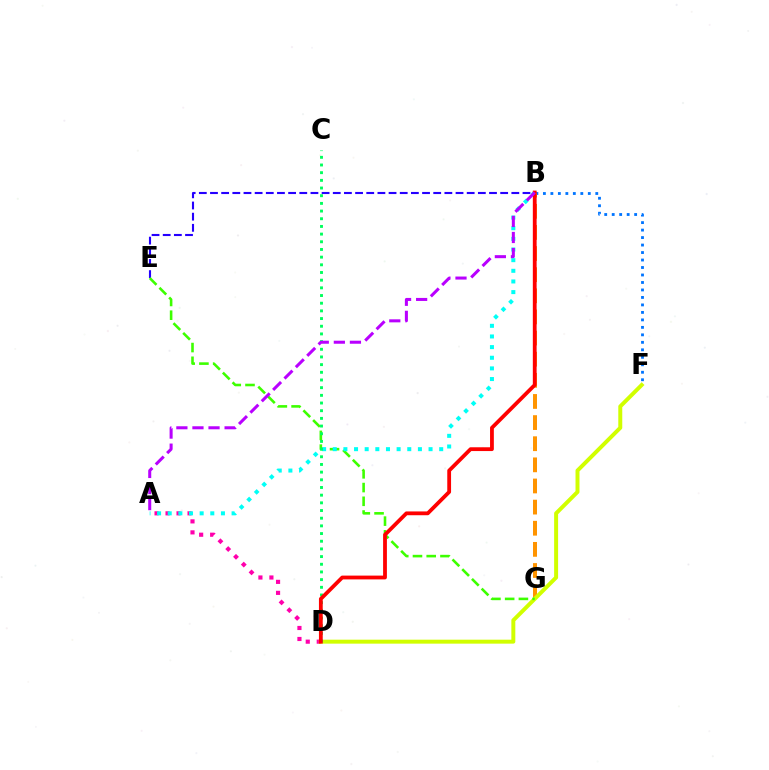{('B', 'E'): [{'color': '#2500ff', 'line_style': 'dashed', 'thickness': 1.52}], ('B', 'F'): [{'color': '#0074ff', 'line_style': 'dotted', 'thickness': 2.03}], ('B', 'G'): [{'color': '#ff9400', 'line_style': 'dashed', 'thickness': 2.87}], ('A', 'D'): [{'color': '#ff00ac', 'line_style': 'dotted', 'thickness': 2.99}], ('D', 'F'): [{'color': '#d1ff00', 'line_style': 'solid', 'thickness': 2.86}], ('E', 'G'): [{'color': '#3dff00', 'line_style': 'dashed', 'thickness': 1.87}], ('A', 'B'): [{'color': '#00fff6', 'line_style': 'dotted', 'thickness': 2.89}, {'color': '#b900ff', 'line_style': 'dashed', 'thickness': 2.18}], ('C', 'D'): [{'color': '#00ff5c', 'line_style': 'dotted', 'thickness': 2.09}], ('B', 'D'): [{'color': '#ff0000', 'line_style': 'solid', 'thickness': 2.73}]}